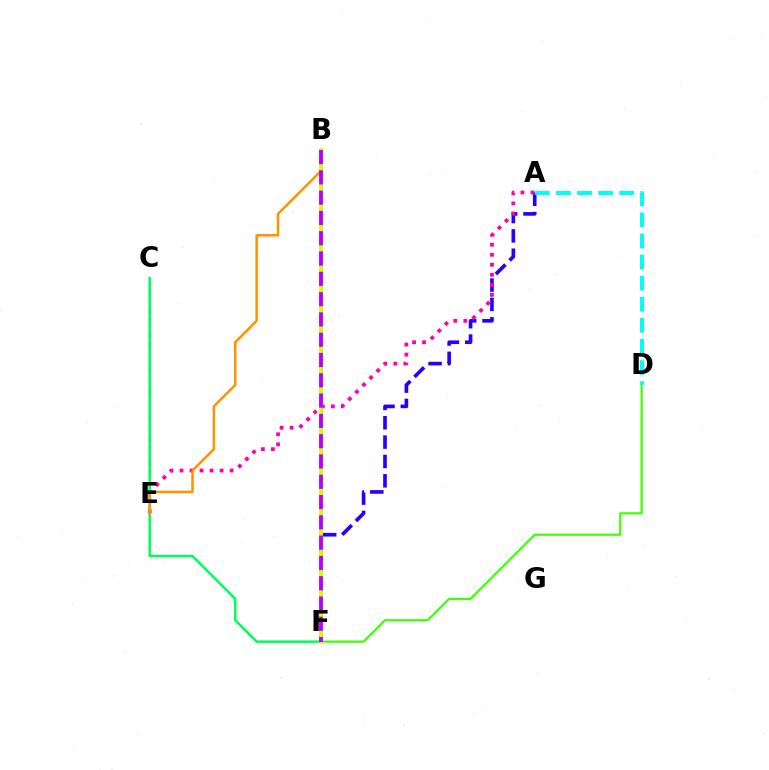{('D', 'F'): [{'color': '#3dff00', 'line_style': 'solid', 'thickness': 1.56}], ('B', 'F'): [{'color': '#ff0000', 'line_style': 'dashed', 'thickness': 1.92}, {'color': '#d1ff00', 'line_style': 'solid', 'thickness': 2.77}, {'color': '#b900ff', 'line_style': 'dashed', 'thickness': 2.76}], ('A', 'F'): [{'color': '#2500ff', 'line_style': 'dashed', 'thickness': 2.63}], ('C', 'E'): [{'color': '#0074ff', 'line_style': 'dashed', 'thickness': 1.58}], ('A', 'E'): [{'color': '#ff00ac', 'line_style': 'dotted', 'thickness': 2.72}], ('C', 'F'): [{'color': '#00ff5c', 'line_style': 'solid', 'thickness': 1.8}], ('B', 'E'): [{'color': '#ff9400', 'line_style': 'solid', 'thickness': 1.82}], ('A', 'D'): [{'color': '#00fff6', 'line_style': 'dashed', 'thickness': 2.87}]}